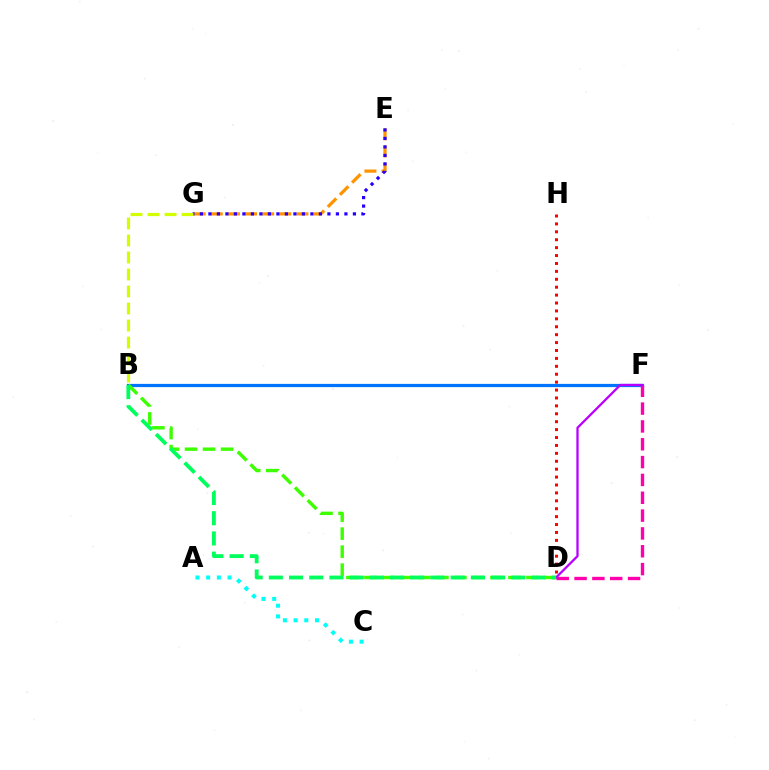{('B', 'F'): [{'color': '#0074ff', 'line_style': 'solid', 'thickness': 2.33}], ('E', 'G'): [{'color': '#ff9400', 'line_style': 'dashed', 'thickness': 2.33}, {'color': '#2500ff', 'line_style': 'dotted', 'thickness': 2.31}], ('B', 'D'): [{'color': '#3dff00', 'line_style': 'dashed', 'thickness': 2.45}, {'color': '#00ff5c', 'line_style': 'dashed', 'thickness': 2.74}], ('D', 'F'): [{'color': '#ff00ac', 'line_style': 'dashed', 'thickness': 2.42}, {'color': '#b900ff', 'line_style': 'solid', 'thickness': 1.64}], ('A', 'C'): [{'color': '#00fff6', 'line_style': 'dotted', 'thickness': 2.91}], ('D', 'H'): [{'color': '#ff0000', 'line_style': 'dotted', 'thickness': 2.15}], ('B', 'G'): [{'color': '#d1ff00', 'line_style': 'dashed', 'thickness': 2.31}]}